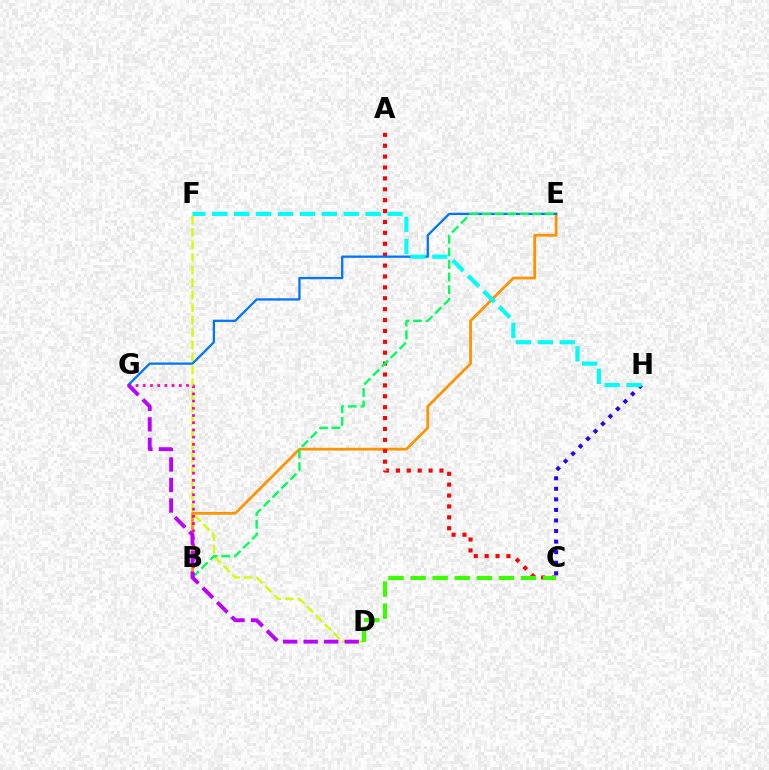{('D', 'F'): [{'color': '#d1ff00', 'line_style': 'dashed', 'thickness': 1.7}], ('B', 'E'): [{'color': '#ff9400', 'line_style': 'solid', 'thickness': 1.99}, {'color': '#00ff5c', 'line_style': 'dashed', 'thickness': 1.71}], ('A', 'C'): [{'color': '#ff0000', 'line_style': 'dotted', 'thickness': 2.96}], ('E', 'G'): [{'color': '#0074ff', 'line_style': 'solid', 'thickness': 1.64}], ('B', 'G'): [{'color': '#ff00ac', 'line_style': 'dotted', 'thickness': 1.96}], ('C', 'D'): [{'color': '#3dff00', 'line_style': 'dashed', 'thickness': 3.0}], ('C', 'H'): [{'color': '#2500ff', 'line_style': 'dotted', 'thickness': 2.87}], ('D', 'G'): [{'color': '#b900ff', 'line_style': 'dashed', 'thickness': 2.79}], ('F', 'H'): [{'color': '#00fff6', 'line_style': 'dashed', 'thickness': 2.98}]}